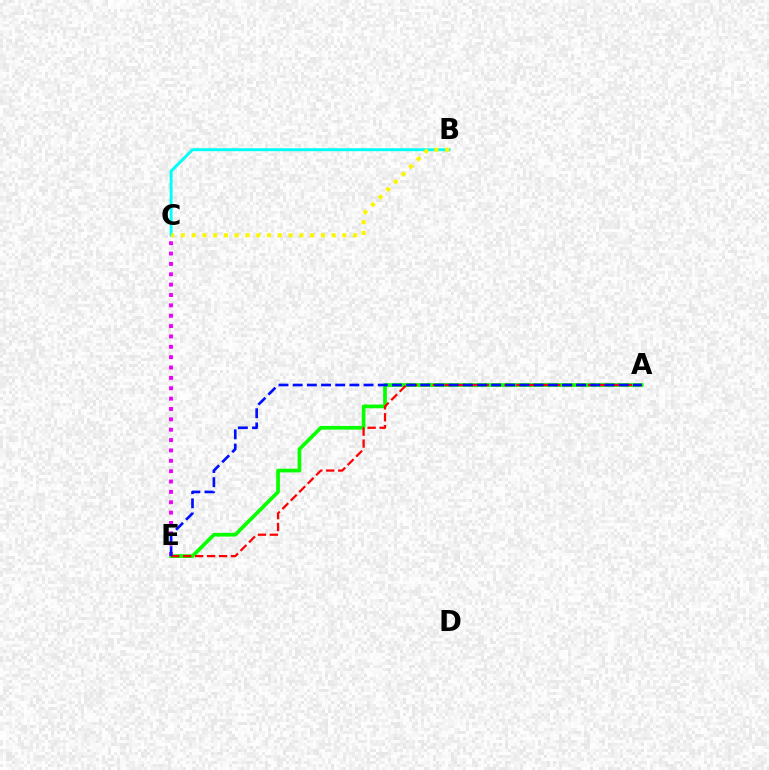{('A', 'E'): [{'color': '#08ff00', 'line_style': 'solid', 'thickness': 2.67}, {'color': '#ff0000', 'line_style': 'dashed', 'thickness': 1.62}, {'color': '#0010ff', 'line_style': 'dashed', 'thickness': 1.93}], ('B', 'C'): [{'color': '#00fff6', 'line_style': 'solid', 'thickness': 2.1}, {'color': '#fcf500', 'line_style': 'dotted', 'thickness': 2.92}], ('C', 'E'): [{'color': '#ee00ff', 'line_style': 'dotted', 'thickness': 2.82}]}